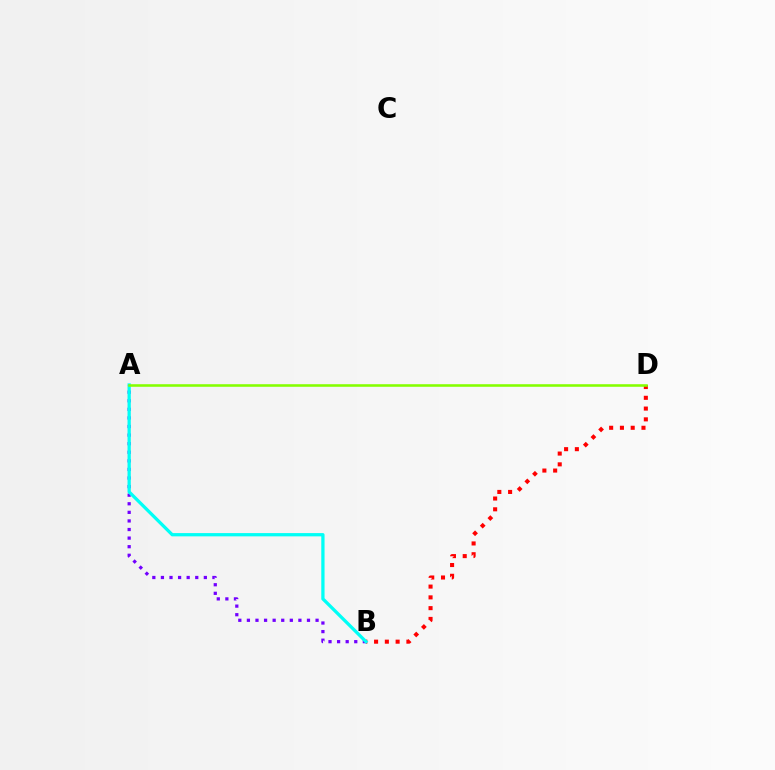{('A', 'B'): [{'color': '#7200ff', 'line_style': 'dotted', 'thickness': 2.33}, {'color': '#00fff6', 'line_style': 'solid', 'thickness': 2.35}], ('B', 'D'): [{'color': '#ff0000', 'line_style': 'dotted', 'thickness': 2.93}], ('A', 'D'): [{'color': '#84ff00', 'line_style': 'solid', 'thickness': 1.85}]}